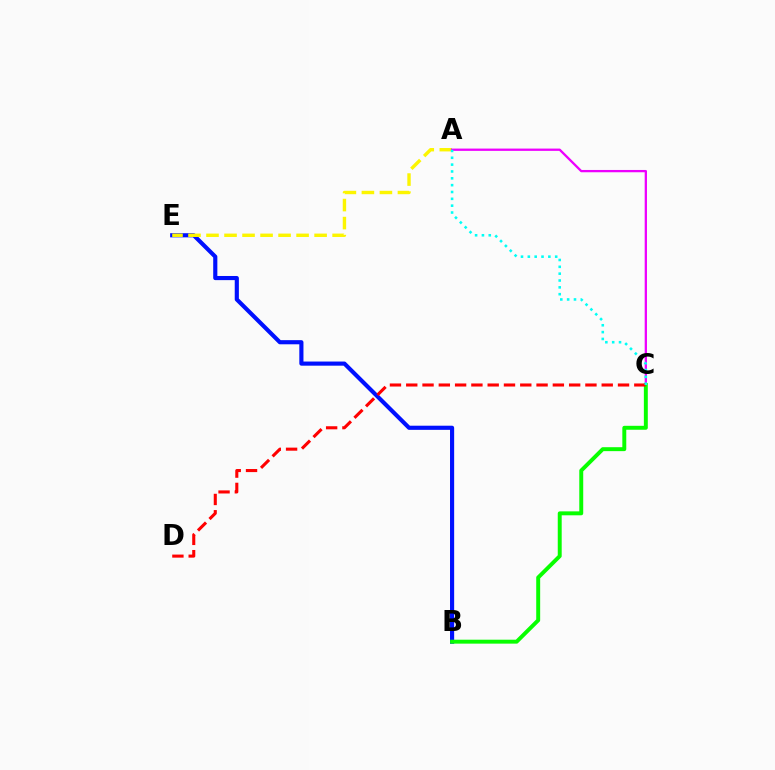{('B', 'E'): [{'color': '#0010ff', 'line_style': 'solid', 'thickness': 2.98}], ('A', 'E'): [{'color': '#fcf500', 'line_style': 'dashed', 'thickness': 2.45}], ('A', 'C'): [{'color': '#ee00ff', 'line_style': 'solid', 'thickness': 1.65}, {'color': '#00fff6', 'line_style': 'dotted', 'thickness': 1.86}], ('B', 'C'): [{'color': '#08ff00', 'line_style': 'solid', 'thickness': 2.84}], ('C', 'D'): [{'color': '#ff0000', 'line_style': 'dashed', 'thickness': 2.21}]}